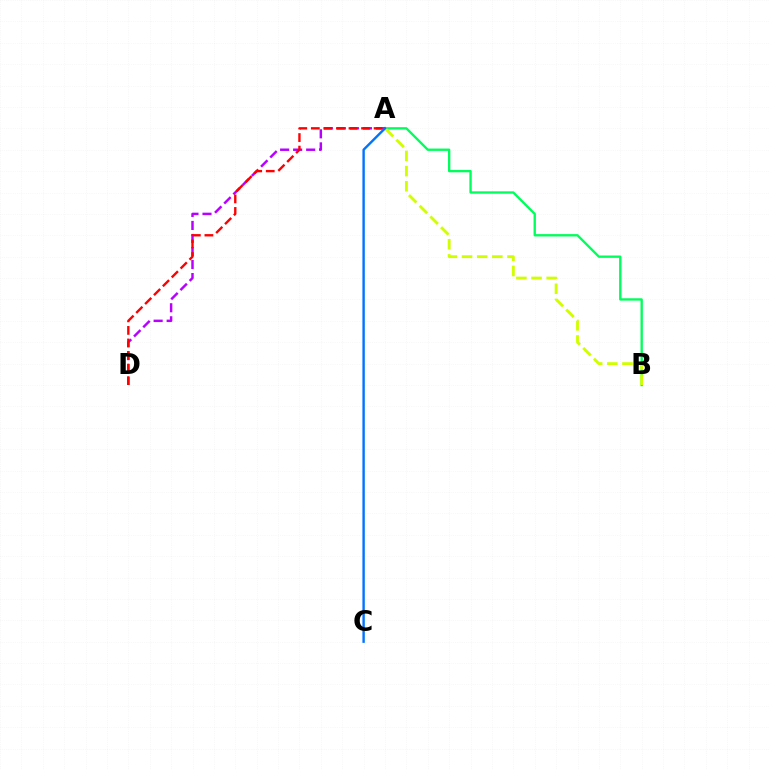{('A', 'B'): [{'color': '#00ff5c', 'line_style': 'solid', 'thickness': 1.69}, {'color': '#d1ff00', 'line_style': 'dashed', 'thickness': 2.06}], ('A', 'D'): [{'color': '#b900ff', 'line_style': 'dashed', 'thickness': 1.77}, {'color': '#ff0000', 'line_style': 'dashed', 'thickness': 1.71}], ('A', 'C'): [{'color': '#0074ff', 'line_style': 'solid', 'thickness': 1.73}]}